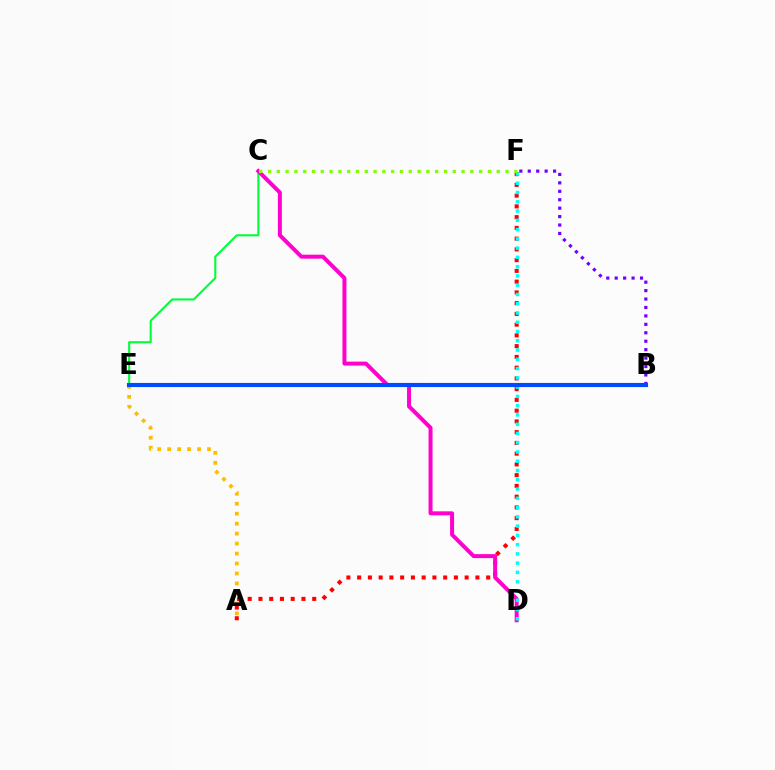{('A', 'E'): [{'color': '#ffbd00', 'line_style': 'dotted', 'thickness': 2.71}], ('C', 'E'): [{'color': '#00ff39', 'line_style': 'solid', 'thickness': 1.51}], ('A', 'F'): [{'color': '#ff0000', 'line_style': 'dotted', 'thickness': 2.92}], ('C', 'D'): [{'color': '#ff00cf', 'line_style': 'solid', 'thickness': 2.86}], ('D', 'F'): [{'color': '#00fff6', 'line_style': 'dotted', 'thickness': 2.52}], ('C', 'F'): [{'color': '#84ff00', 'line_style': 'dotted', 'thickness': 2.39}], ('B', 'F'): [{'color': '#7200ff', 'line_style': 'dotted', 'thickness': 2.29}], ('B', 'E'): [{'color': '#004bff', 'line_style': 'solid', 'thickness': 2.97}]}